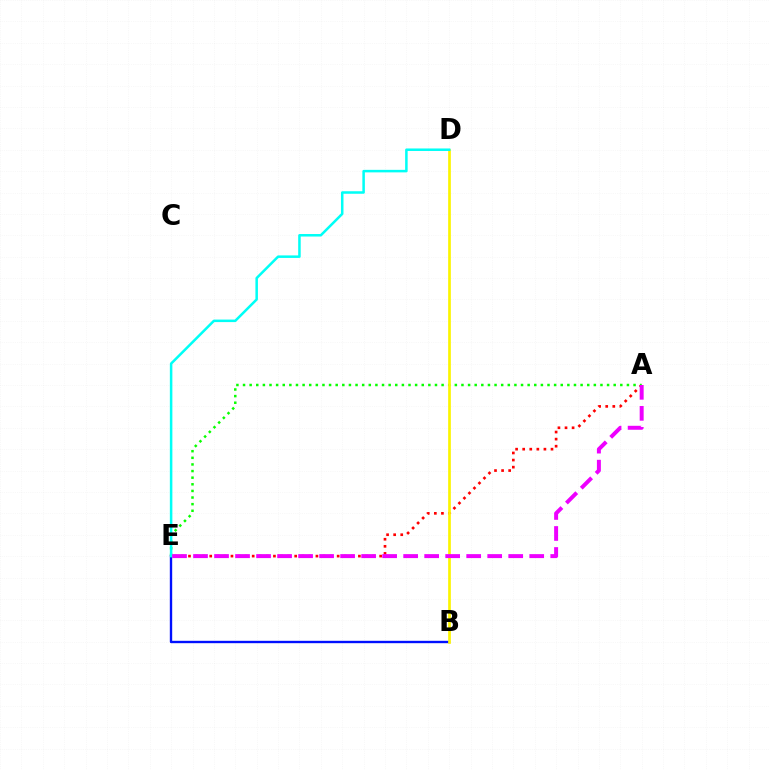{('B', 'E'): [{'color': '#0010ff', 'line_style': 'solid', 'thickness': 1.71}], ('A', 'E'): [{'color': '#ff0000', 'line_style': 'dotted', 'thickness': 1.92}, {'color': '#08ff00', 'line_style': 'dotted', 'thickness': 1.8}, {'color': '#ee00ff', 'line_style': 'dashed', 'thickness': 2.85}], ('B', 'D'): [{'color': '#fcf500', 'line_style': 'solid', 'thickness': 1.94}], ('D', 'E'): [{'color': '#00fff6', 'line_style': 'solid', 'thickness': 1.81}]}